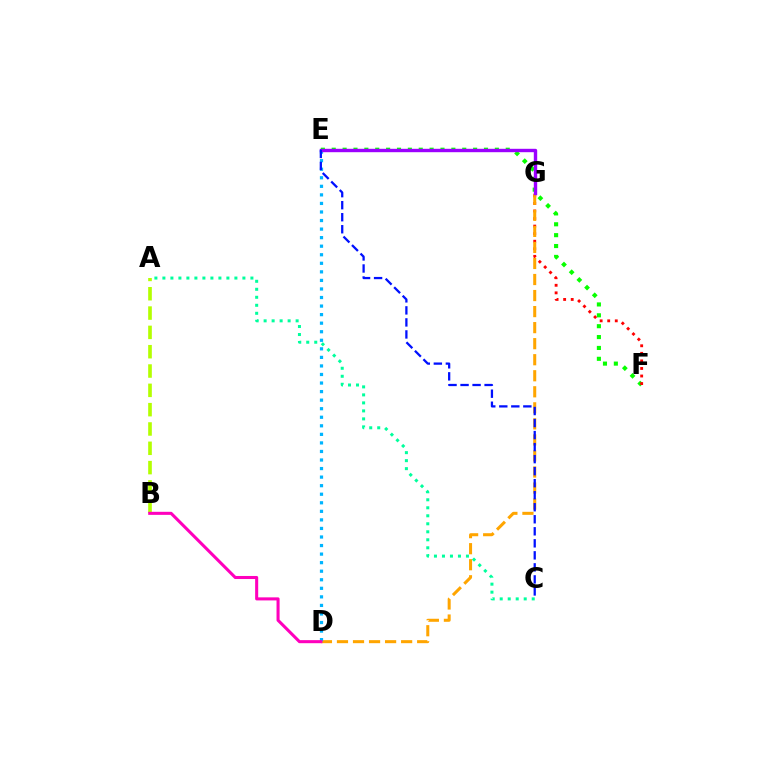{('E', 'F'): [{'color': '#08ff00', 'line_style': 'dotted', 'thickness': 2.95}], ('F', 'G'): [{'color': '#ff0000', 'line_style': 'dotted', 'thickness': 2.05}], ('D', 'G'): [{'color': '#ffa500', 'line_style': 'dashed', 'thickness': 2.18}], ('D', 'E'): [{'color': '#00b5ff', 'line_style': 'dotted', 'thickness': 2.32}], ('A', 'C'): [{'color': '#00ff9d', 'line_style': 'dotted', 'thickness': 2.17}], ('E', 'G'): [{'color': '#9b00ff', 'line_style': 'solid', 'thickness': 2.45}], ('A', 'B'): [{'color': '#b3ff00', 'line_style': 'dashed', 'thickness': 2.62}], ('B', 'D'): [{'color': '#ff00bd', 'line_style': 'solid', 'thickness': 2.2}], ('C', 'E'): [{'color': '#0010ff', 'line_style': 'dashed', 'thickness': 1.63}]}